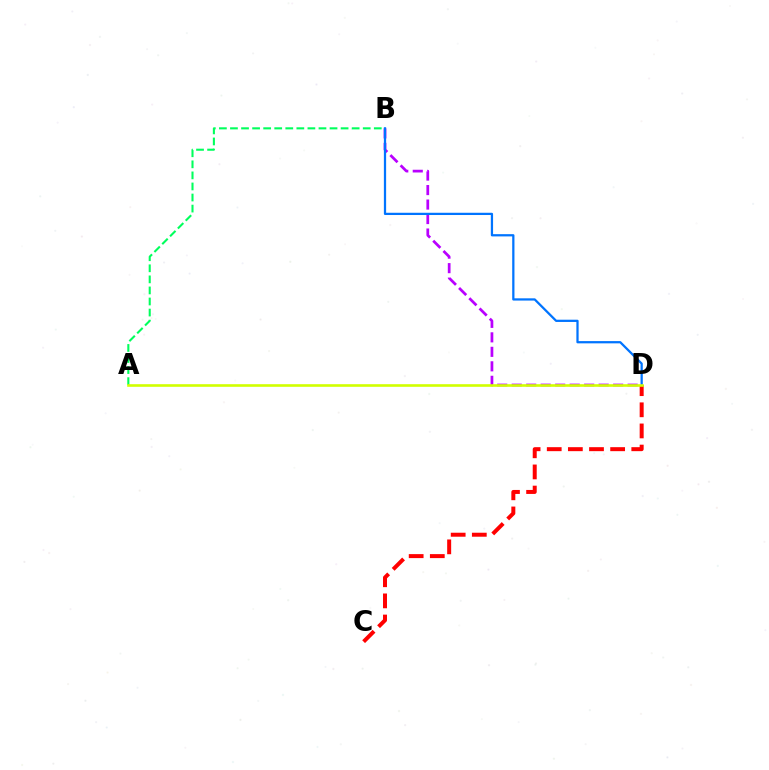{('B', 'D'): [{'color': '#b900ff', 'line_style': 'dashed', 'thickness': 1.97}, {'color': '#0074ff', 'line_style': 'solid', 'thickness': 1.62}], ('C', 'D'): [{'color': '#ff0000', 'line_style': 'dashed', 'thickness': 2.87}], ('A', 'B'): [{'color': '#00ff5c', 'line_style': 'dashed', 'thickness': 1.5}], ('A', 'D'): [{'color': '#d1ff00', 'line_style': 'solid', 'thickness': 1.88}]}